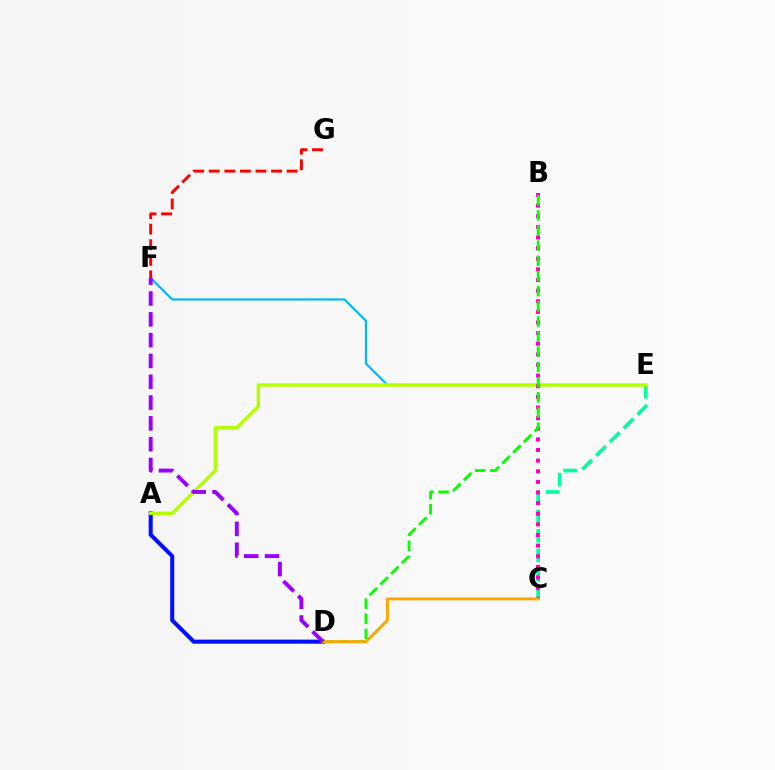{('E', 'F'): [{'color': '#00b5ff', 'line_style': 'solid', 'thickness': 1.56}], ('F', 'G'): [{'color': '#ff0000', 'line_style': 'dashed', 'thickness': 2.12}], ('C', 'E'): [{'color': '#00ff9d', 'line_style': 'dashed', 'thickness': 2.64}], ('A', 'D'): [{'color': '#0010ff', 'line_style': 'solid', 'thickness': 2.93}], ('A', 'E'): [{'color': '#b3ff00', 'line_style': 'solid', 'thickness': 2.46}], ('B', 'C'): [{'color': '#ff00bd', 'line_style': 'dotted', 'thickness': 2.89}], ('B', 'D'): [{'color': '#08ff00', 'line_style': 'dashed', 'thickness': 2.06}], ('C', 'D'): [{'color': '#ffa500', 'line_style': 'solid', 'thickness': 2.1}], ('D', 'F'): [{'color': '#9b00ff', 'line_style': 'dashed', 'thickness': 2.83}]}